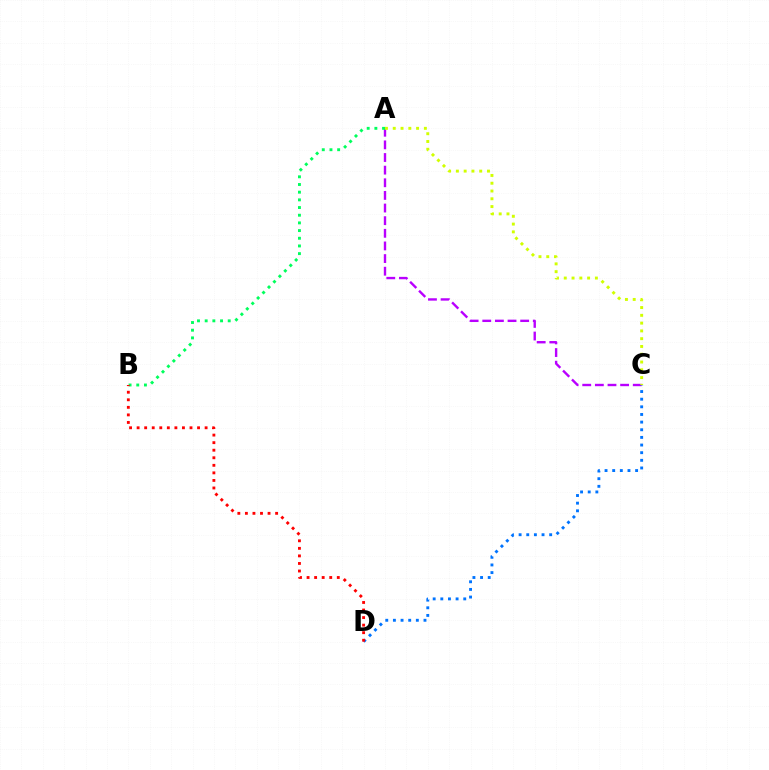{('A', 'C'): [{'color': '#b900ff', 'line_style': 'dashed', 'thickness': 1.72}, {'color': '#d1ff00', 'line_style': 'dotted', 'thickness': 2.11}], ('C', 'D'): [{'color': '#0074ff', 'line_style': 'dotted', 'thickness': 2.08}], ('A', 'B'): [{'color': '#00ff5c', 'line_style': 'dotted', 'thickness': 2.09}], ('B', 'D'): [{'color': '#ff0000', 'line_style': 'dotted', 'thickness': 2.05}]}